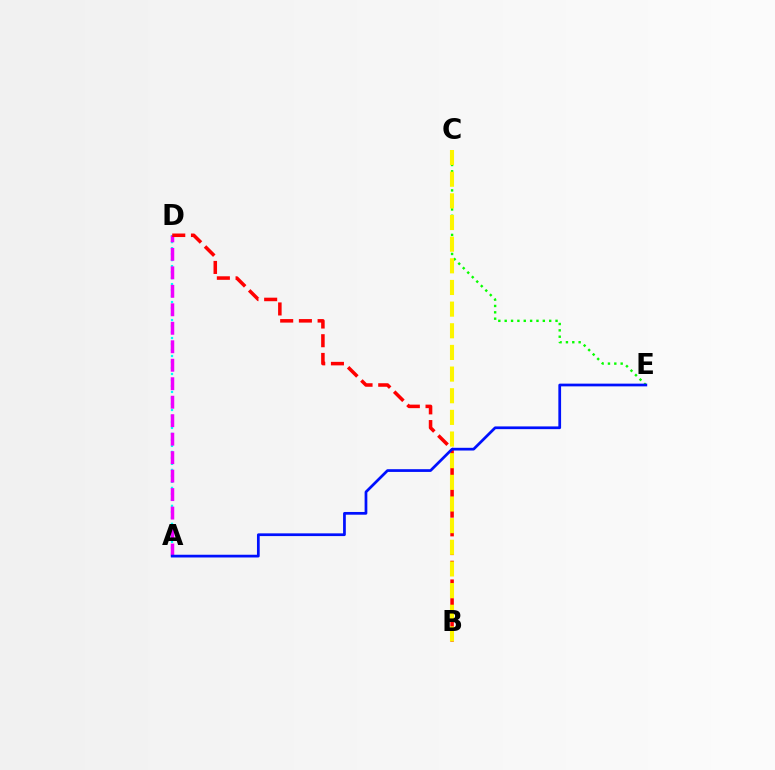{('C', 'E'): [{'color': '#08ff00', 'line_style': 'dotted', 'thickness': 1.73}], ('A', 'D'): [{'color': '#00fff6', 'line_style': 'dotted', 'thickness': 1.63}, {'color': '#ee00ff', 'line_style': 'dashed', 'thickness': 2.51}], ('B', 'D'): [{'color': '#ff0000', 'line_style': 'dashed', 'thickness': 2.54}], ('B', 'C'): [{'color': '#fcf500', 'line_style': 'dashed', 'thickness': 2.94}], ('A', 'E'): [{'color': '#0010ff', 'line_style': 'solid', 'thickness': 1.97}]}